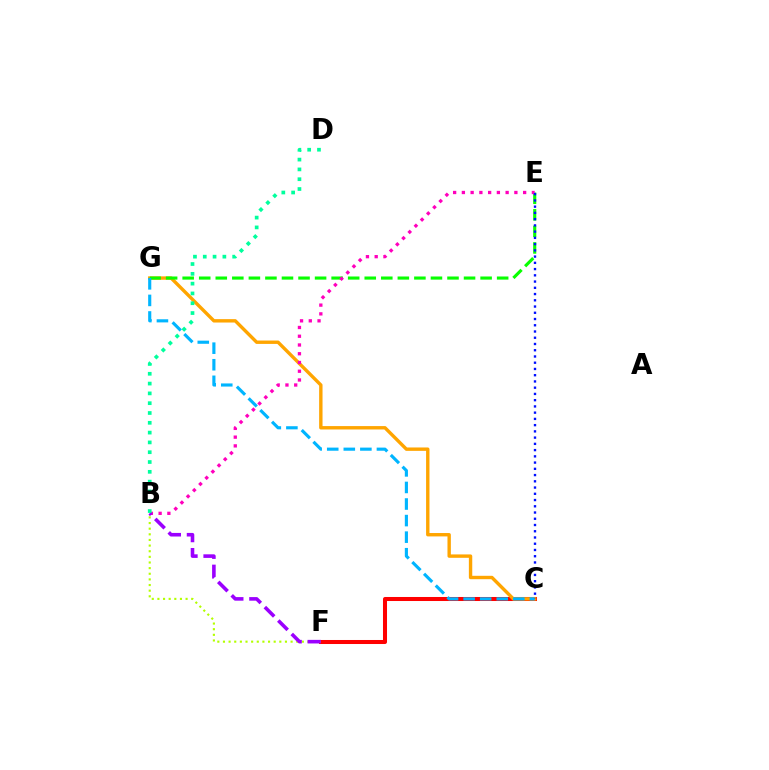{('C', 'F'): [{'color': '#ff0000', 'line_style': 'solid', 'thickness': 2.9}], ('B', 'F'): [{'color': '#b3ff00', 'line_style': 'dotted', 'thickness': 1.53}, {'color': '#9b00ff', 'line_style': 'dashed', 'thickness': 2.58}], ('C', 'G'): [{'color': '#ffa500', 'line_style': 'solid', 'thickness': 2.44}, {'color': '#00b5ff', 'line_style': 'dashed', 'thickness': 2.25}], ('E', 'G'): [{'color': '#08ff00', 'line_style': 'dashed', 'thickness': 2.25}], ('B', 'E'): [{'color': '#ff00bd', 'line_style': 'dotted', 'thickness': 2.38}], ('B', 'D'): [{'color': '#00ff9d', 'line_style': 'dotted', 'thickness': 2.66}], ('C', 'E'): [{'color': '#0010ff', 'line_style': 'dotted', 'thickness': 1.7}]}